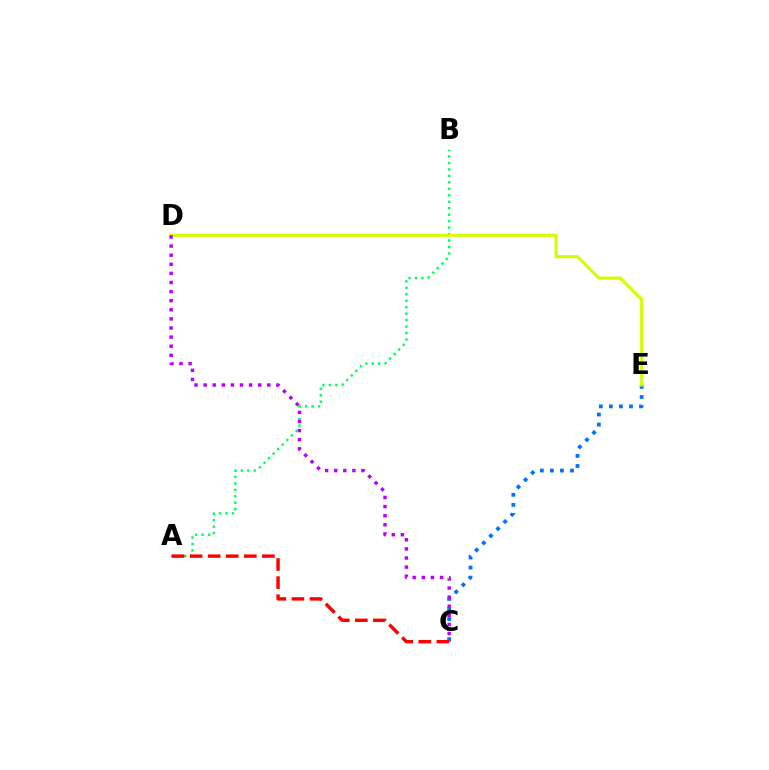{('C', 'E'): [{'color': '#0074ff', 'line_style': 'dotted', 'thickness': 2.73}], ('A', 'B'): [{'color': '#00ff5c', 'line_style': 'dotted', 'thickness': 1.76}], ('D', 'E'): [{'color': '#d1ff00', 'line_style': 'solid', 'thickness': 2.23}], ('C', 'D'): [{'color': '#b900ff', 'line_style': 'dotted', 'thickness': 2.47}], ('A', 'C'): [{'color': '#ff0000', 'line_style': 'dashed', 'thickness': 2.46}]}